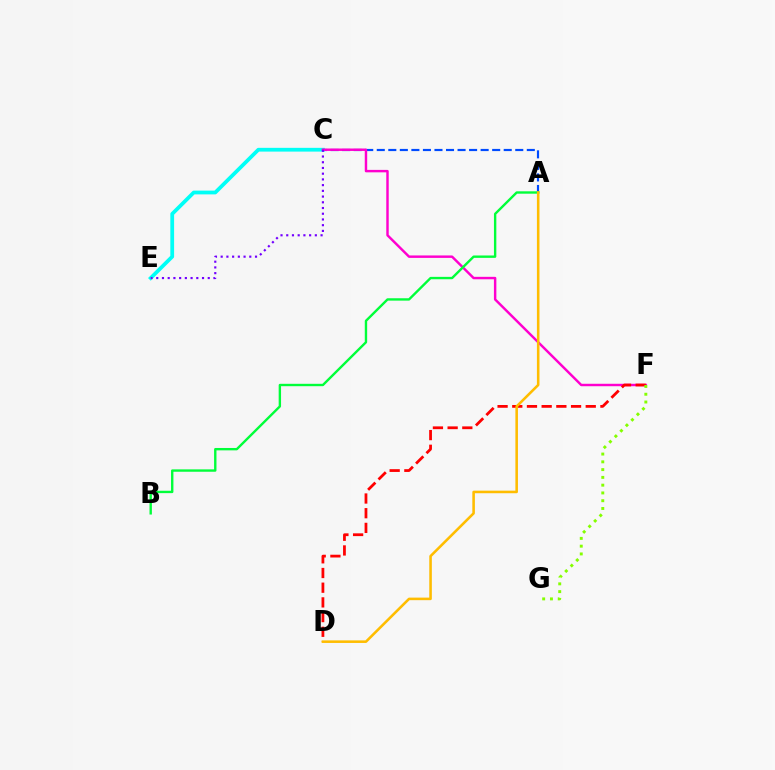{('C', 'E'): [{'color': '#00fff6', 'line_style': 'solid', 'thickness': 2.71}, {'color': '#7200ff', 'line_style': 'dotted', 'thickness': 1.55}], ('A', 'C'): [{'color': '#004bff', 'line_style': 'dashed', 'thickness': 1.57}], ('C', 'F'): [{'color': '#ff00cf', 'line_style': 'solid', 'thickness': 1.76}], ('A', 'B'): [{'color': '#00ff39', 'line_style': 'solid', 'thickness': 1.72}], ('D', 'F'): [{'color': '#ff0000', 'line_style': 'dashed', 'thickness': 2.0}], ('F', 'G'): [{'color': '#84ff00', 'line_style': 'dotted', 'thickness': 2.11}], ('A', 'D'): [{'color': '#ffbd00', 'line_style': 'solid', 'thickness': 1.85}]}